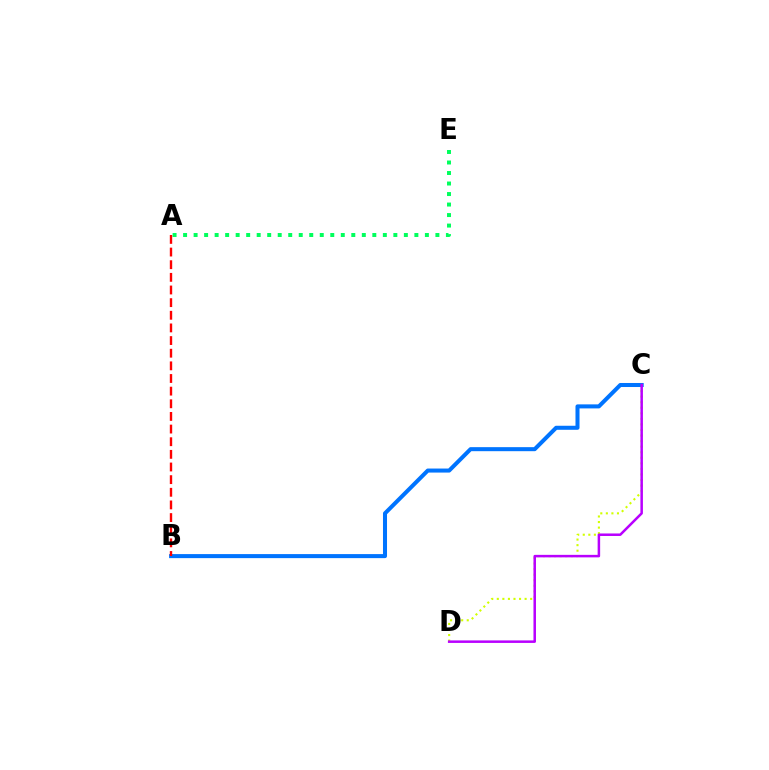{('A', 'E'): [{'color': '#00ff5c', 'line_style': 'dotted', 'thickness': 2.86}], ('C', 'D'): [{'color': '#d1ff00', 'line_style': 'dotted', 'thickness': 1.51}, {'color': '#b900ff', 'line_style': 'solid', 'thickness': 1.81}], ('B', 'C'): [{'color': '#0074ff', 'line_style': 'solid', 'thickness': 2.9}], ('A', 'B'): [{'color': '#ff0000', 'line_style': 'dashed', 'thickness': 1.72}]}